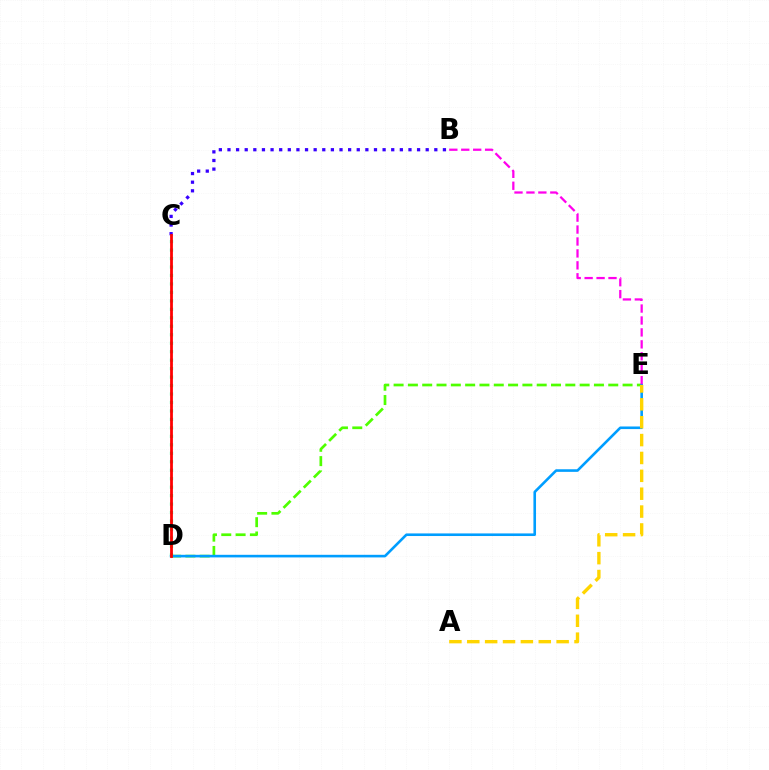{('D', 'E'): [{'color': '#4fff00', 'line_style': 'dashed', 'thickness': 1.94}, {'color': '#009eff', 'line_style': 'solid', 'thickness': 1.88}], ('B', 'C'): [{'color': '#3700ff', 'line_style': 'dotted', 'thickness': 2.34}], ('B', 'E'): [{'color': '#ff00ed', 'line_style': 'dashed', 'thickness': 1.62}], ('C', 'D'): [{'color': '#00ff86', 'line_style': 'dotted', 'thickness': 2.3}, {'color': '#ff0000', 'line_style': 'solid', 'thickness': 2.0}], ('A', 'E'): [{'color': '#ffd500', 'line_style': 'dashed', 'thickness': 2.43}]}